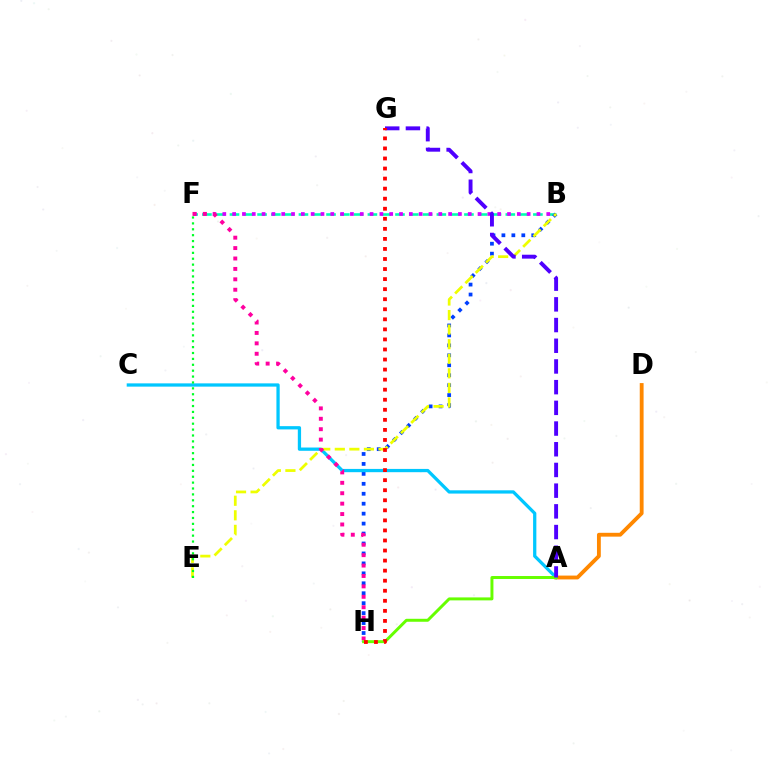{('B', 'F'): [{'color': '#00ffaf', 'line_style': 'dashed', 'thickness': 1.87}, {'color': '#d600ff', 'line_style': 'dotted', 'thickness': 2.67}], ('B', 'H'): [{'color': '#003fff', 'line_style': 'dotted', 'thickness': 2.7}], ('A', 'C'): [{'color': '#00c7ff', 'line_style': 'solid', 'thickness': 2.35}], ('B', 'E'): [{'color': '#eeff00', 'line_style': 'dashed', 'thickness': 1.98}], ('E', 'F'): [{'color': '#00ff27', 'line_style': 'dotted', 'thickness': 1.6}], ('F', 'H'): [{'color': '#ff00a0', 'line_style': 'dotted', 'thickness': 2.83}], ('A', 'D'): [{'color': '#ff8800', 'line_style': 'solid', 'thickness': 2.76}], ('A', 'H'): [{'color': '#66ff00', 'line_style': 'solid', 'thickness': 2.14}], ('A', 'G'): [{'color': '#4f00ff', 'line_style': 'dashed', 'thickness': 2.81}], ('G', 'H'): [{'color': '#ff0000', 'line_style': 'dotted', 'thickness': 2.73}]}